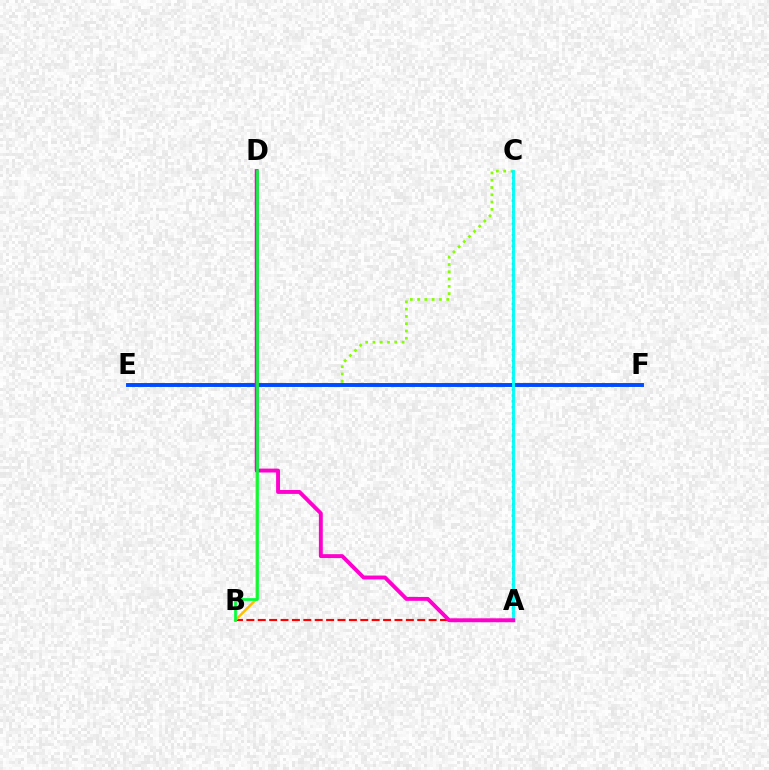{('A', 'B'): [{'color': '#ff0000', 'line_style': 'dashed', 'thickness': 1.55}], ('C', 'E'): [{'color': '#84ff00', 'line_style': 'dotted', 'thickness': 1.98}], ('B', 'D'): [{'color': '#ffbd00', 'line_style': 'solid', 'thickness': 1.79}, {'color': '#00ff39', 'line_style': 'solid', 'thickness': 1.95}], ('A', 'C'): [{'color': '#7200ff', 'line_style': 'dotted', 'thickness': 1.56}, {'color': '#00fff6', 'line_style': 'solid', 'thickness': 2.06}], ('E', 'F'): [{'color': '#004bff', 'line_style': 'solid', 'thickness': 2.81}], ('A', 'D'): [{'color': '#ff00cf', 'line_style': 'solid', 'thickness': 2.81}]}